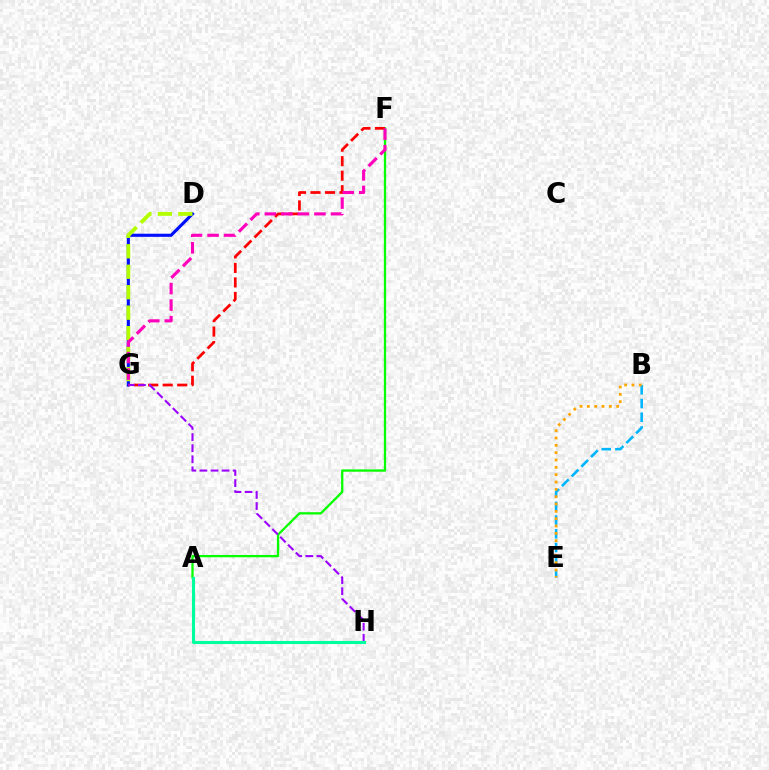{('A', 'F'): [{'color': '#08ff00', 'line_style': 'solid', 'thickness': 1.66}], ('D', 'G'): [{'color': '#0010ff', 'line_style': 'solid', 'thickness': 2.24}, {'color': '#b3ff00', 'line_style': 'dashed', 'thickness': 2.78}], ('F', 'G'): [{'color': '#ff0000', 'line_style': 'dashed', 'thickness': 1.97}, {'color': '#ff00bd', 'line_style': 'dashed', 'thickness': 2.25}], ('G', 'H'): [{'color': '#9b00ff', 'line_style': 'dashed', 'thickness': 1.51}], ('B', 'E'): [{'color': '#00b5ff', 'line_style': 'dashed', 'thickness': 1.86}, {'color': '#ffa500', 'line_style': 'dotted', 'thickness': 1.99}], ('A', 'H'): [{'color': '#00ff9d', 'line_style': 'solid', 'thickness': 2.23}]}